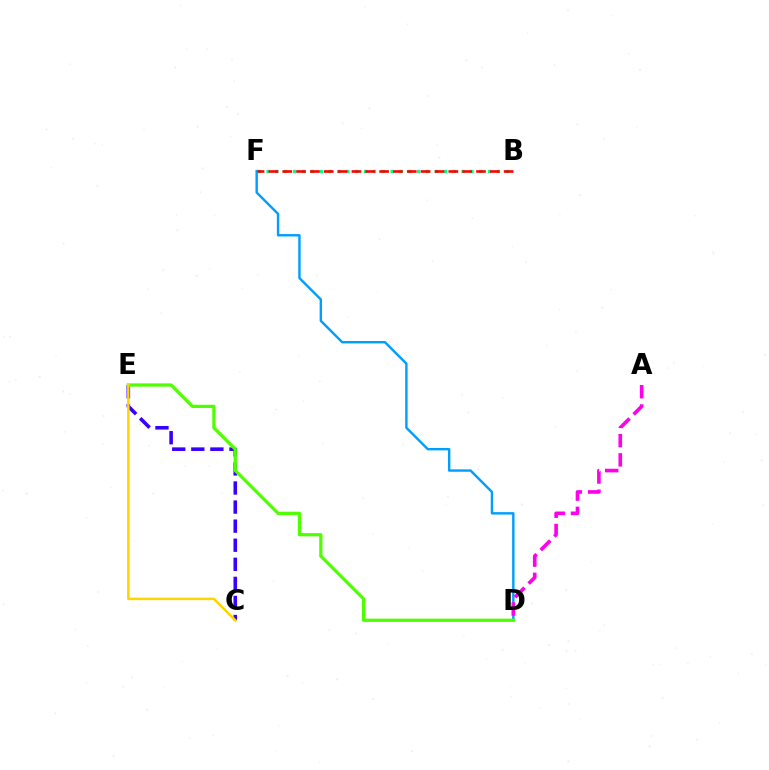{('B', 'F'): [{'color': '#00ff86', 'line_style': 'dotted', 'thickness': 2.41}, {'color': '#ff0000', 'line_style': 'dashed', 'thickness': 1.88}], ('D', 'F'): [{'color': '#009eff', 'line_style': 'solid', 'thickness': 1.74}], ('A', 'D'): [{'color': '#ff00ed', 'line_style': 'dashed', 'thickness': 2.62}], ('C', 'E'): [{'color': '#3700ff', 'line_style': 'dashed', 'thickness': 2.59}, {'color': '#ffd500', 'line_style': 'solid', 'thickness': 1.81}], ('D', 'E'): [{'color': '#4fff00', 'line_style': 'solid', 'thickness': 2.33}]}